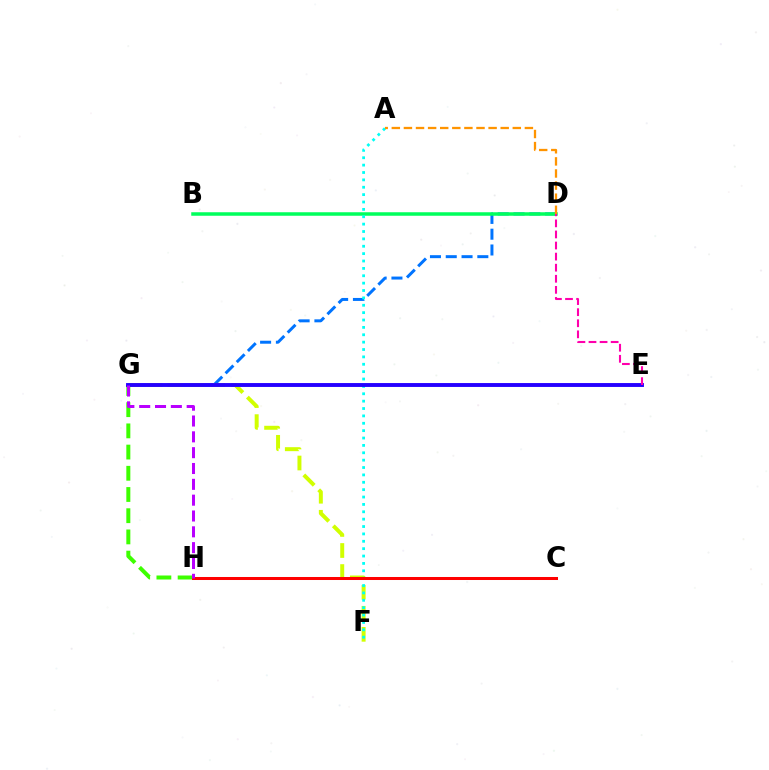{('D', 'G'): [{'color': '#0074ff', 'line_style': 'dashed', 'thickness': 2.15}], ('G', 'H'): [{'color': '#3dff00', 'line_style': 'dashed', 'thickness': 2.88}, {'color': '#b900ff', 'line_style': 'dashed', 'thickness': 2.15}], ('B', 'D'): [{'color': '#00ff5c', 'line_style': 'solid', 'thickness': 2.53}], ('F', 'G'): [{'color': '#d1ff00', 'line_style': 'dashed', 'thickness': 2.86}], ('A', 'F'): [{'color': '#00fff6', 'line_style': 'dotted', 'thickness': 2.0}], ('E', 'G'): [{'color': '#2500ff', 'line_style': 'solid', 'thickness': 2.8}], ('A', 'D'): [{'color': '#ff9400', 'line_style': 'dashed', 'thickness': 1.64}], ('C', 'H'): [{'color': '#ff0000', 'line_style': 'solid', 'thickness': 2.17}], ('D', 'E'): [{'color': '#ff00ac', 'line_style': 'dashed', 'thickness': 1.51}]}